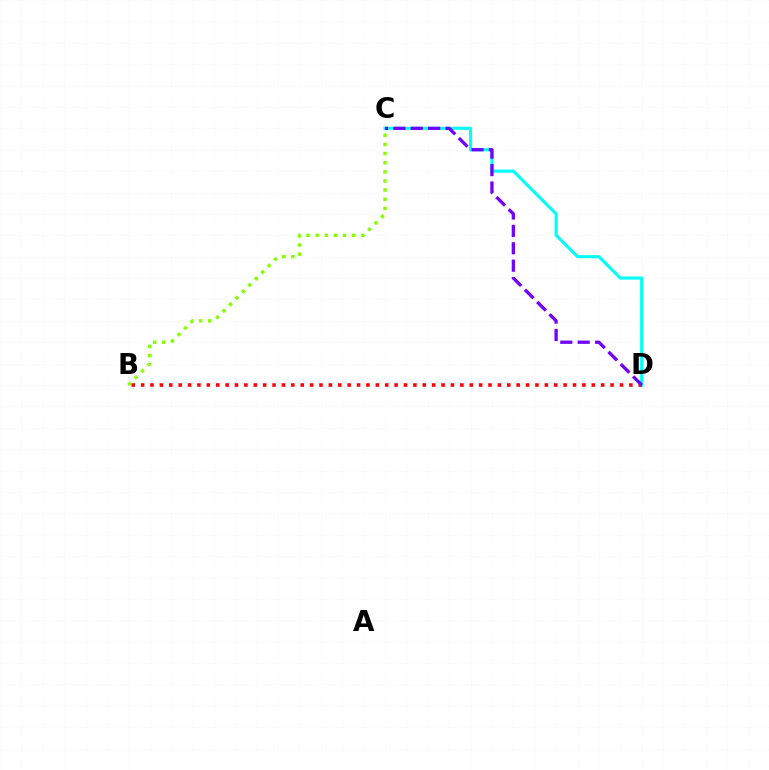{('C', 'D'): [{'color': '#00fff6', 'line_style': 'solid', 'thickness': 2.23}, {'color': '#7200ff', 'line_style': 'dashed', 'thickness': 2.36}], ('B', 'D'): [{'color': '#ff0000', 'line_style': 'dotted', 'thickness': 2.55}], ('B', 'C'): [{'color': '#84ff00', 'line_style': 'dotted', 'thickness': 2.48}]}